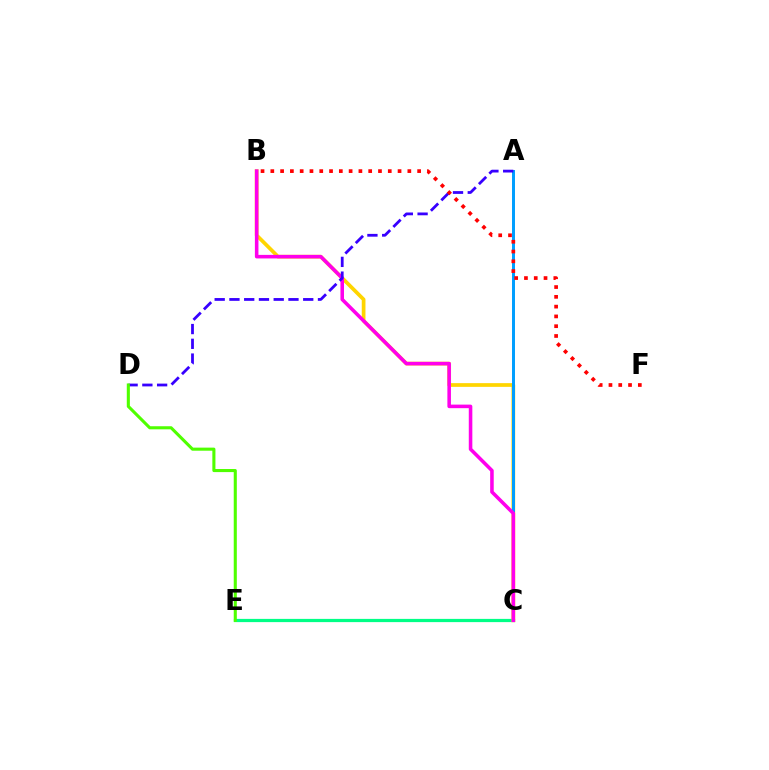{('C', 'E'): [{'color': '#00ff86', 'line_style': 'solid', 'thickness': 2.33}], ('B', 'C'): [{'color': '#ffd500', 'line_style': 'solid', 'thickness': 2.68}, {'color': '#ff00ed', 'line_style': 'solid', 'thickness': 2.56}], ('A', 'C'): [{'color': '#009eff', 'line_style': 'solid', 'thickness': 2.14}], ('A', 'D'): [{'color': '#3700ff', 'line_style': 'dashed', 'thickness': 2.0}], ('B', 'F'): [{'color': '#ff0000', 'line_style': 'dotted', 'thickness': 2.66}], ('D', 'E'): [{'color': '#4fff00', 'line_style': 'solid', 'thickness': 2.22}]}